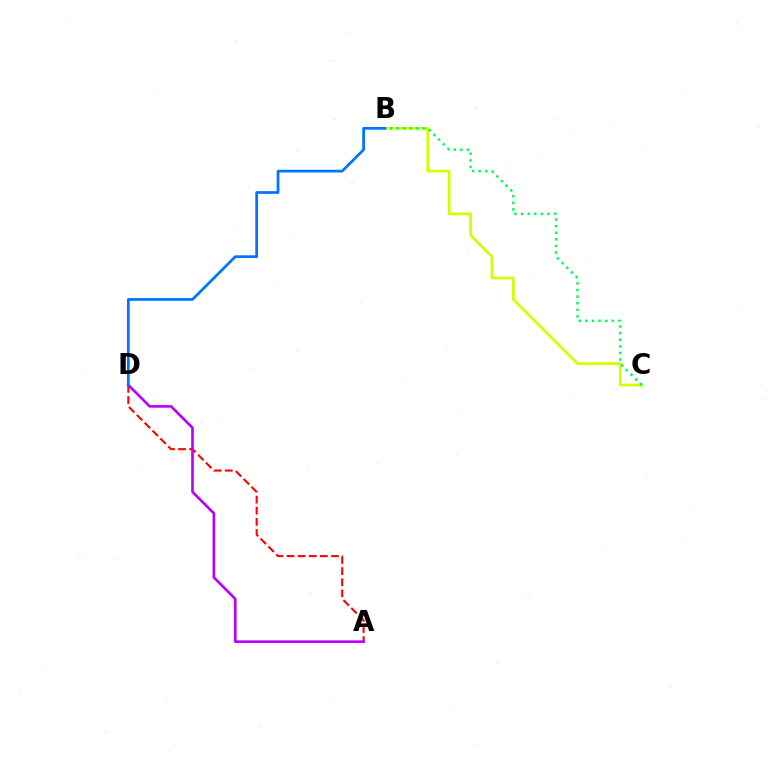{('B', 'C'): [{'color': '#d1ff00', 'line_style': 'solid', 'thickness': 1.96}, {'color': '#00ff5c', 'line_style': 'dotted', 'thickness': 1.8}], ('A', 'D'): [{'color': '#ff0000', 'line_style': 'dashed', 'thickness': 1.51}, {'color': '#b900ff', 'line_style': 'solid', 'thickness': 1.9}], ('B', 'D'): [{'color': '#0074ff', 'line_style': 'solid', 'thickness': 1.97}]}